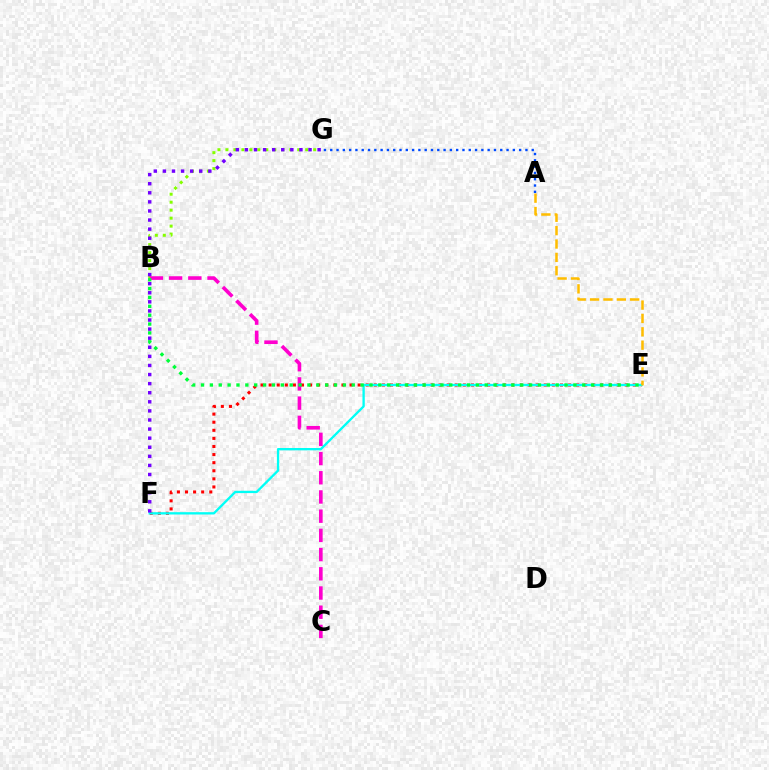{('B', 'G'): [{'color': '#84ff00', 'line_style': 'dotted', 'thickness': 2.17}], ('E', 'F'): [{'color': '#ff0000', 'line_style': 'dotted', 'thickness': 2.2}, {'color': '#00fff6', 'line_style': 'solid', 'thickness': 1.67}], ('A', 'E'): [{'color': '#ffbd00', 'line_style': 'dashed', 'thickness': 1.82}], ('F', 'G'): [{'color': '#7200ff', 'line_style': 'dotted', 'thickness': 2.47}], ('B', 'C'): [{'color': '#ff00cf', 'line_style': 'dashed', 'thickness': 2.61}], ('A', 'G'): [{'color': '#004bff', 'line_style': 'dotted', 'thickness': 1.71}], ('B', 'E'): [{'color': '#00ff39', 'line_style': 'dotted', 'thickness': 2.41}]}